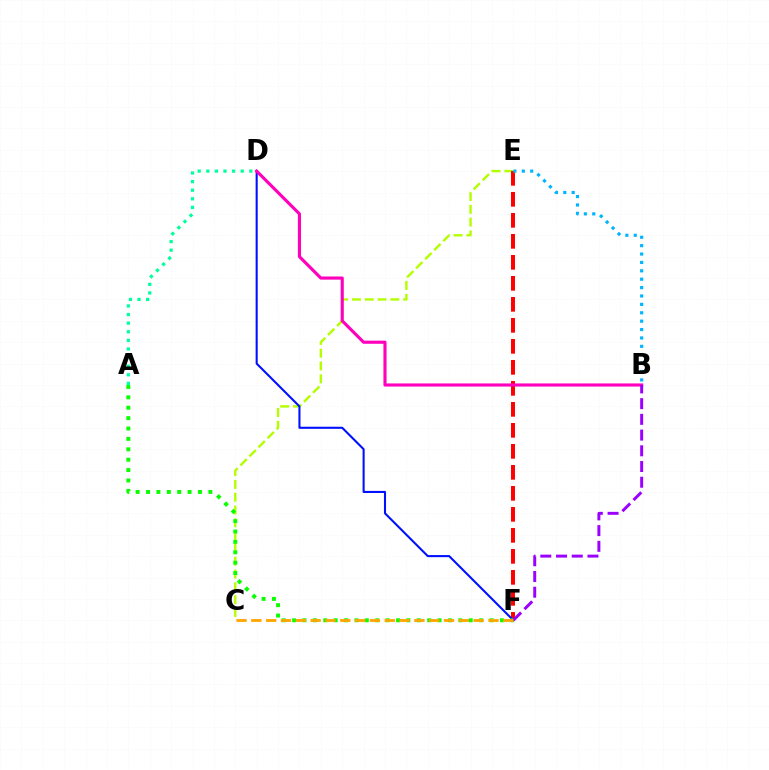{('C', 'E'): [{'color': '#b3ff00', 'line_style': 'dashed', 'thickness': 1.74}], ('E', 'F'): [{'color': '#ff0000', 'line_style': 'dashed', 'thickness': 2.85}], ('D', 'F'): [{'color': '#0010ff', 'line_style': 'solid', 'thickness': 1.5}], ('B', 'D'): [{'color': '#ff00bd', 'line_style': 'solid', 'thickness': 2.25}], ('A', 'F'): [{'color': '#08ff00', 'line_style': 'dotted', 'thickness': 2.82}], ('B', 'F'): [{'color': '#9b00ff', 'line_style': 'dashed', 'thickness': 2.14}], ('C', 'F'): [{'color': '#ffa500', 'line_style': 'dashed', 'thickness': 2.01}], ('B', 'E'): [{'color': '#00b5ff', 'line_style': 'dotted', 'thickness': 2.28}], ('A', 'D'): [{'color': '#00ff9d', 'line_style': 'dotted', 'thickness': 2.34}]}